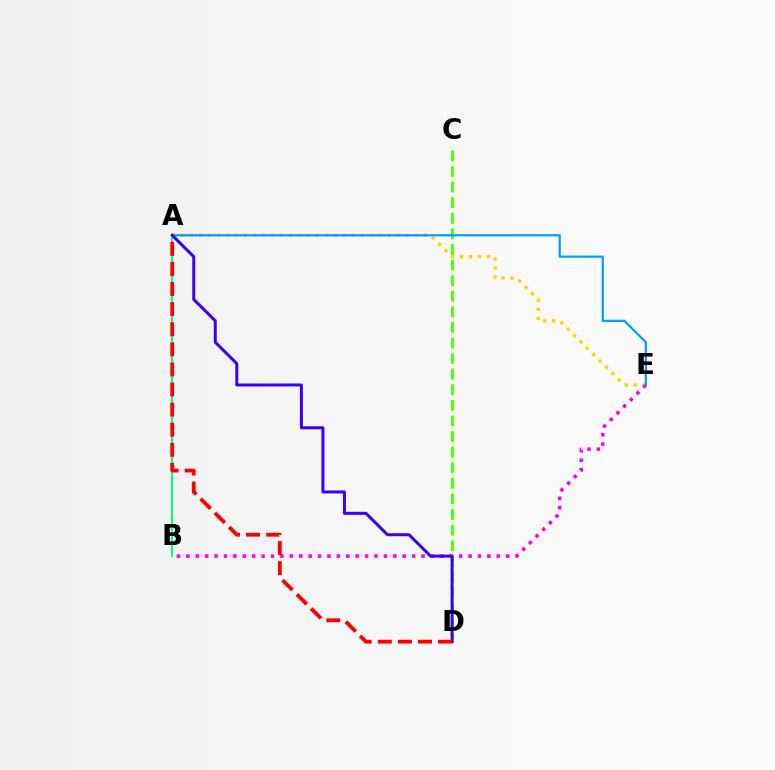{('C', 'D'): [{'color': '#4fff00', 'line_style': 'dashed', 'thickness': 2.12}], ('A', 'B'): [{'color': '#00ff86', 'line_style': 'solid', 'thickness': 1.5}], ('A', 'E'): [{'color': '#ffd500', 'line_style': 'dotted', 'thickness': 2.44}, {'color': '#009eff', 'line_style': 'solid', 'thickness': 1.6}], ('B', 'E'): [{'color': '#ff00ed', 'line_style': 'dotted', 'thickness': 2.56}], ('A', 'D'): [{'color': '#3700ff', 'line_style': 'solid', 'thickness': 2.15}, {'color': '#ff0000', 'line_style': 'dashed', 'thickness': 2.73}]}